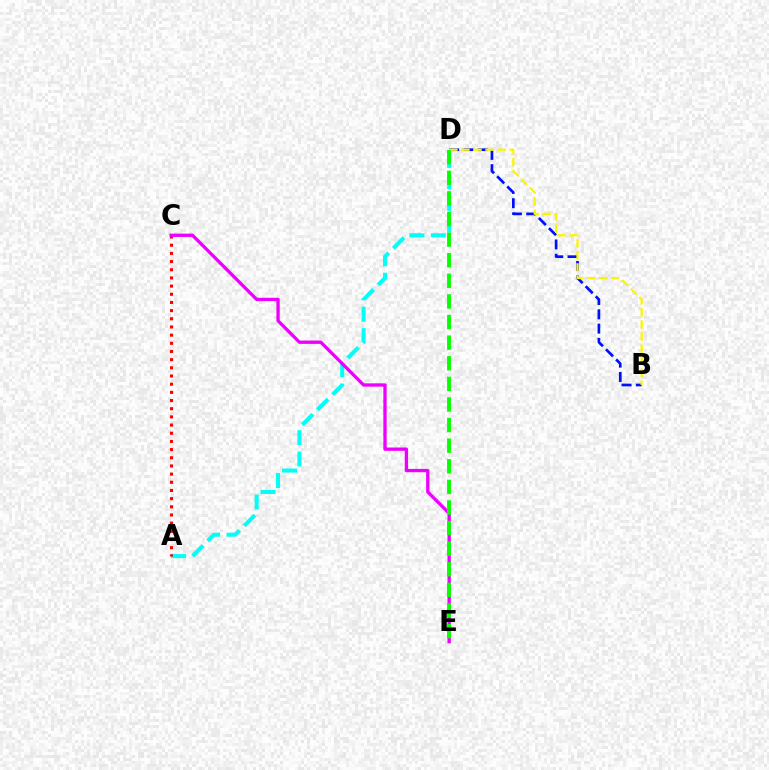{('A', 'D'): [{'color': '#00fff6', 'line_style': 'dashed', 'thickness': 2.91}], ('B', 'D'): [{'color': '#0010ff', 'line_style': 'dashed', 'thickness': 1.94}, {'color': '#fcf500', 'line_style': 'dashed', 'thickness': 1.64}], ('A', 'C'): [{'color': '#ff0000', 'line_style': 'dotted', 'thickness': 2.22}], ('C', 'E'): [{'color': '#ee00ff', 'line_style': 'solid', 'thickness': 2.39}], ('D', 'E'): [{'color': '#08ff00', 'line_style': 'dashed', 'thickness': 2.8}]}